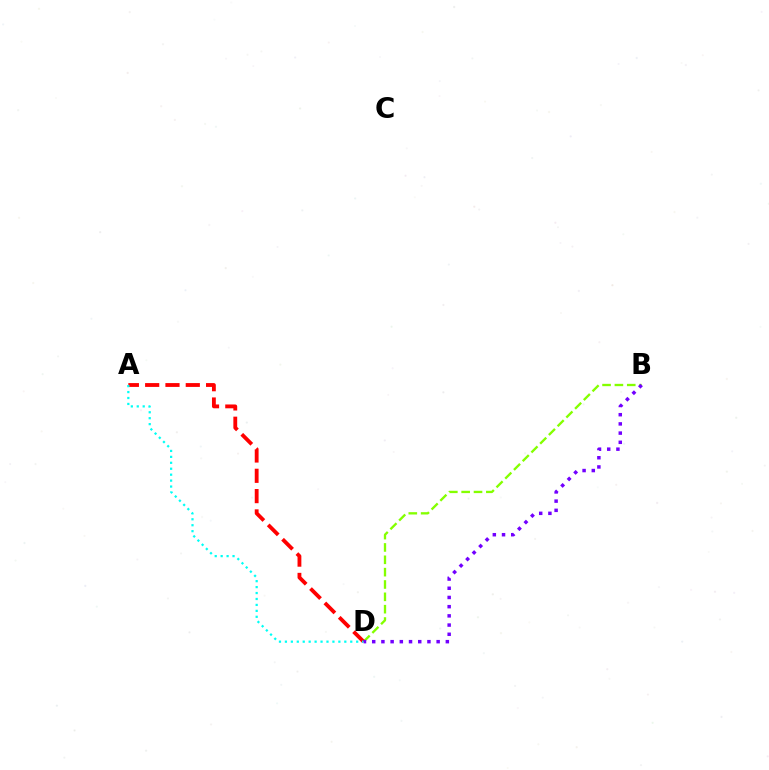{('B', 'D'): [{'color': '#84ff00', 'line_style': 'dashed', 'thickness': 1.68}, {'color': '#7200ff', 'line_style': 'dotted', 'thickness': 2.5}], ('A', 'D'): [{'color': '#ff0000', 'line_style': 'dashed', 'thickness': 2.76}, {'color': '#00fff6', 'line_style': 'dotted', 'thickness': 1.61}]}